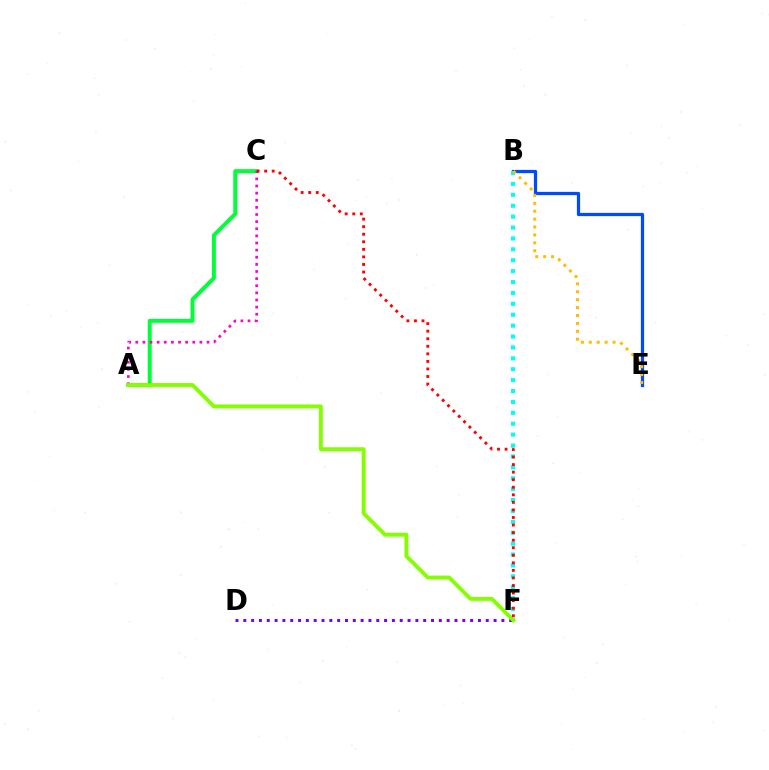{('B', 'E'): [{'color': '#004bff', 'line_style': 'solid', 'thickness': 2.33}, {'color': '#ffbd00', 'line_style': 'dotted', 'thickness': 2.15}], ('A', 'C'): [{'color': '#00ff39', 'line_style': 'solid', 'thickness': 2.85}, {'color': '#ff00cf', 'line_style': 'dotted', 'thickness': 1.94}], ('D', 'F'): [{'color': '#7200ff', 'line_style': 'dotted', 'thickness': 2.12}], ('B', 'F'): [{'color': '#00fff6', 'line_style': 'dotted', 'thickness': 2.96}], ('A', 'F'): [{'color': '#84ff00', 'line_style': 'solid', 'thickness': 2.8}], ('C', 'F'): [{'color': '#ff0000', 'line_style': 'dotted', 'thickness': 2.05}]}